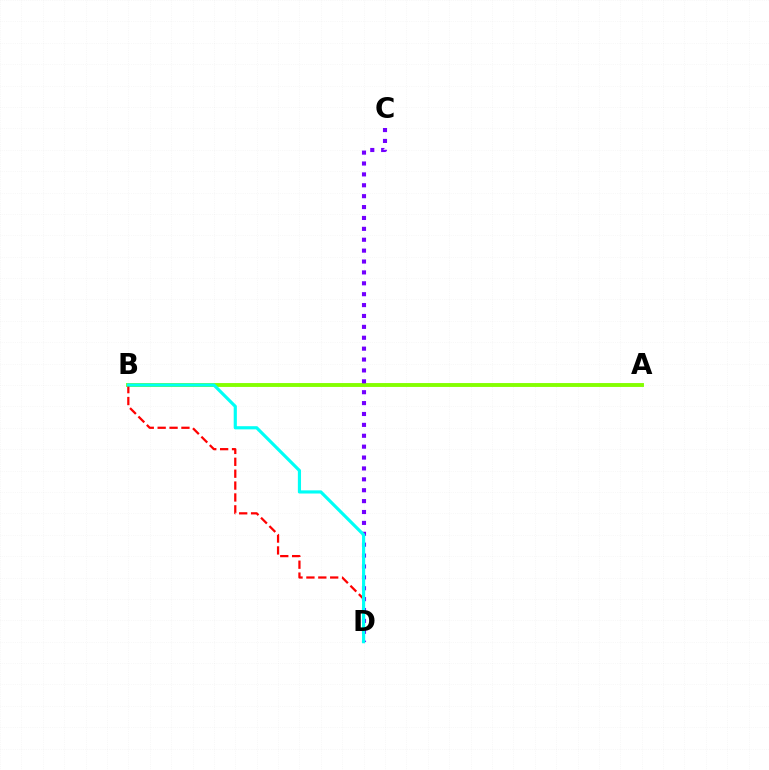{('A', 'B'): [{'color': '#84ff00', 'line_style': 'solid', 'thickness': 2.8}], ('C', 'D'): [{'color': '#7200ff', 'line_style': 'dotted', 'thickness': 2.96}], ('B', 'D'): [{'color': '#ff0000', 'line_style': 'dashed', 'thickness': 1.61}, {'color': '#00fff6', 'line_style': 'solid', 'thickness': 2.28}]}